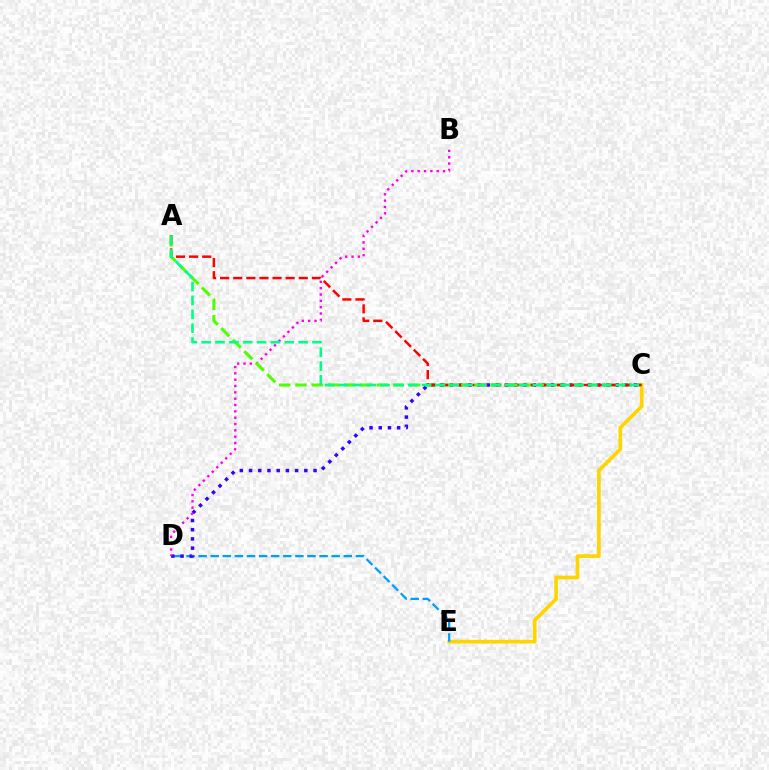{('C', 'E'): [{'color': '#ffd500', 'line_style': 'solid', 'thickness': 2.66}], ('D', 'E'): [{'color': '#009eff', 'line_style': 'dashed', 'thickness': 1.64}], ('C', 'D'): [{'color': '#3700ff', 'line_style': 'dotted', 'thickness': 2.5}], ('B', 'D'): [{'color': '#ff00ed', 'line_style': 'dotted', 'thickness': 1.72}], ('A', 'C'): [{'color': '#4fff00', 'line_style': 'dashed', 'thickness': 2.21}, {'color': '#ff0000', 'line_style': 'dashed', 'thickness': 1.78}, {'color': '#00ff86', 'line_style': 'dashed', 'thickness': 1.88}]}